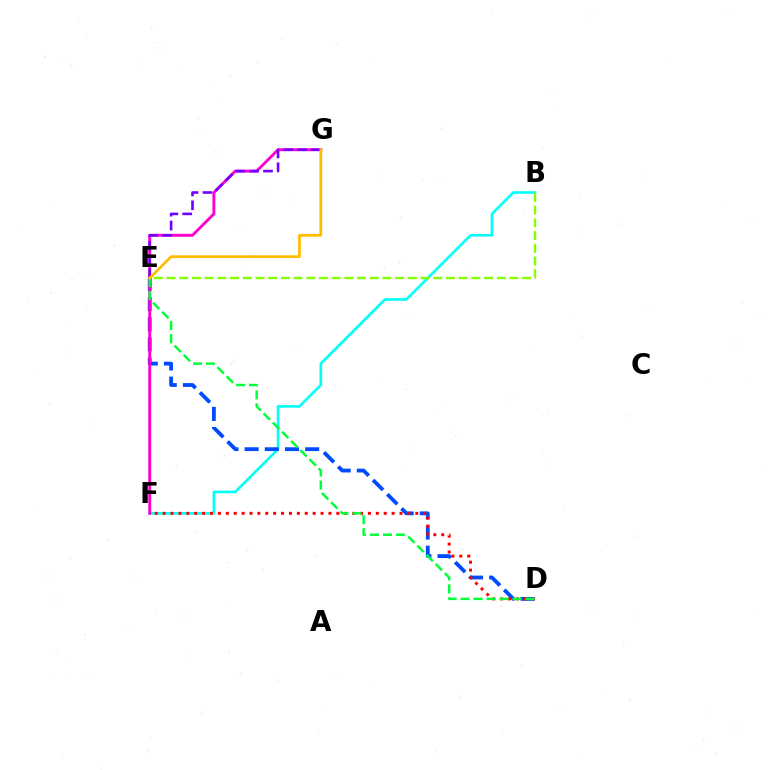{('B', 'F'): [{'color': '#00fff6', 'line_style': 'solid', 'thickness': 1.89}], ('D', 'E'): [{'color': '#004bff', 'line_style': 'dashed', 'thickness': 2.74}, {'color': '#00ff39', 'line_style': 'dashed', 'thickness': 1.76}], ('D', 'F'): [{'color': '#ff0000', 'line_style': 'dotted', 'thickness': 2.15}], ('F', 'G'): [{'color': '#ff00cf', 'line_style': 'solid', 'thickness': 2.09}], ('B', 'E'): [{'color': '#84ff00', 'line_style': 'dashed', 'thickness': 1.73}], ('E', 'G'): [{'color': '#7200ff', 'line_style': 'dashed', 'thickness': 1.89}, {'color': '#ffbd00', 'line_style': 'solid', 'thickness': 1.96}]}